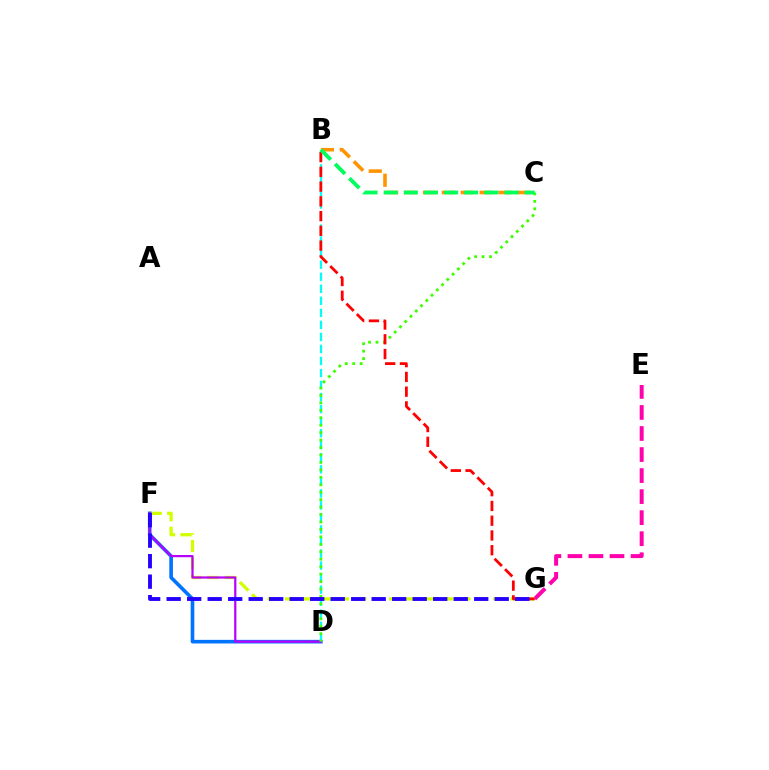{('E', 'G'): [{'color': '#ff00ac', 'line_style': 'dashed', 'thickness': 2.86}], ('F', 'G'): [{'color': '#d1ff00', 'line_style': 'dashed', 'thickness': 2.36}, {'color': '#2500ff', 'line_style': 'dashed', 'thickness': 2.79}], ('D', 'F'): [{'color': '#0074ff', 'line_style': 'solid', 'thickness': 2.61}, {'color': '#b900ff', 'line_style': 'solid', 'thickness': 1.59}], ('B', 'C'): [{'color': '#ff9400', 'line_style': 'dashed', 'thickness': 2.57}, {'color': '#00ff5c', 'line_style': 'dashed', 'thickness': 2.74}], ('B', 'D'): [{'color': '#00fff6', 'line_style': 'dashed', 'thickness': 1.64}], ('C', 'D'): [{'color': '#3dff00', 'line_style': 'dotted', 'thickness': 2.02}], ('B', 'G'): [{'color': '#ff0000', 'line_style': 'dashed', 'thickness': 2.0}]}